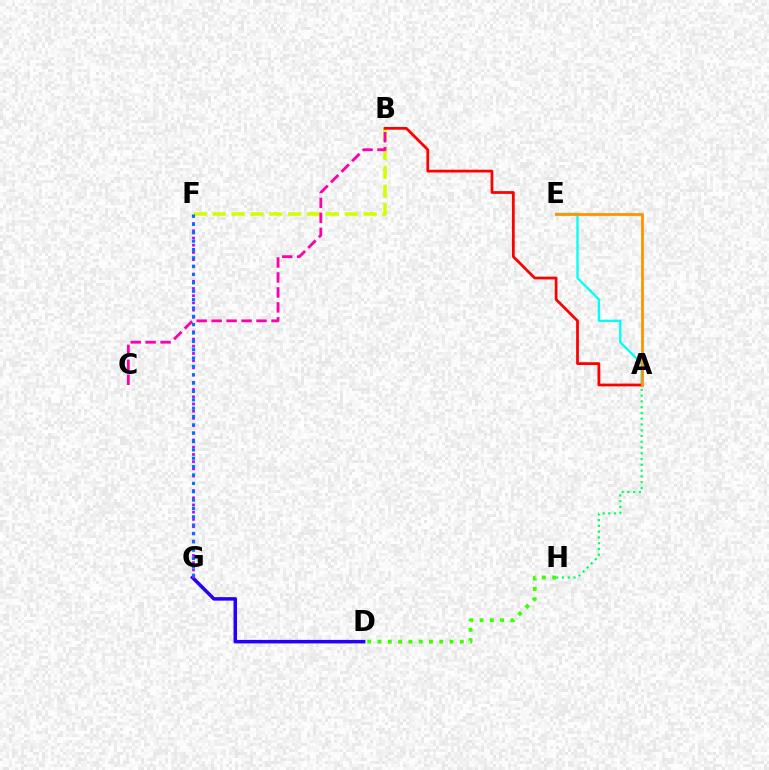{('D', 'H'): [{'color': '#3dff00', 'line_style': 'dotted', 'thickness': 2.79}], ('B', 'F'): [{'color': '#d1ff00', 'line_style': 'dashed', 'thickness': 2.56}], ('D', 'G'): [{'color': '#2500ff', 'line_style': 'solid', 'thickness': 2.53}], ('A', 'E'): [{'color': '#00fff6', 'line_style': 'solid', 'thickness': 1.65}, {'color': '#ff9400', 'line_style': 'solid', 'thickness': 2.02}], ('F', 'G'): [{'color': '#b900ff', 'line_style': 'dotted', 'thickness': 1.96}, {'color': '#0074ff', 'line_style': 'dotted', 'thickness': 2.27}], ('A', 'B'): [{'color': '#ff0000', 'line_style': 'solid', 'thickness': 2.0}], ('A', 'H'): [{'color': '#00ff5c', 'line_style': 'dotted', 'thickness': 1.57}], ('B', 'C'): [{'color': '#ff00ac', 'line_style': 'dashed', 'thickness': 2.03}]}